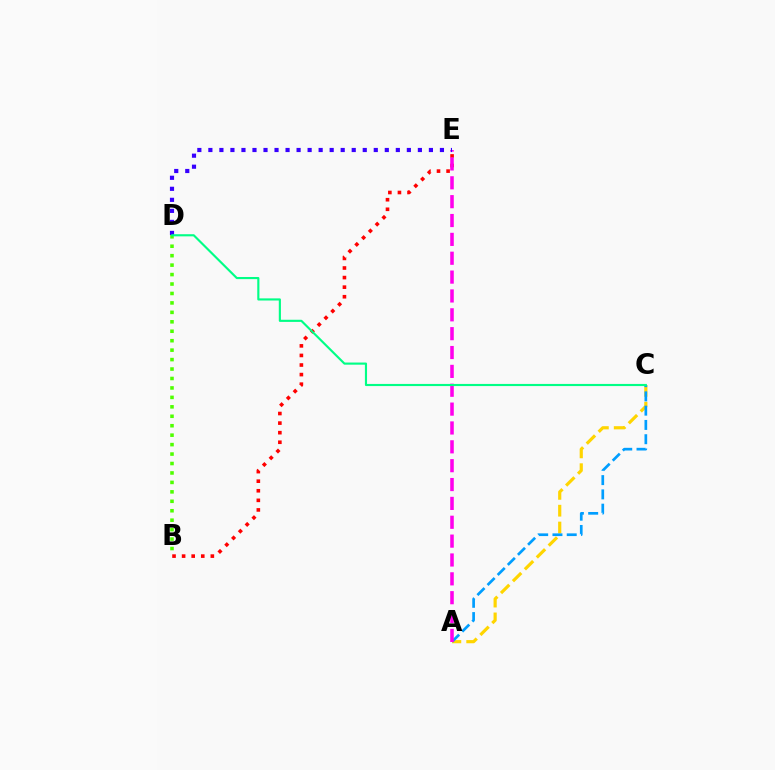{('A', 'C'): [{'color': '#ffd500', 'line_style': 'dashed', 'thickness': 2.29}, {'color': '#009eff', 'line_style': 'dashed', 'thickness': 1.94}], ('B', 'E'): [{'color': '#ff0000', 'line_style': 'dotted', 'thickness': 2.6}], ('A', 'E'): [{'color': '#ff00ed', 'line_style': 'dashed', 'thickness': 2.56}], ('B', 'D'): [{'color': '#4fff00', 'line_style': 'dotted', 'thickness': 2.57}], ('D', 'E'): [{'color': '#3700ff', 'line_style': 'dotted', 'thickness': 3.0}], ('C', 'D'): [{'color': '#00ff86', 'line_style': 'solid', 'thickness': 1.54}]}